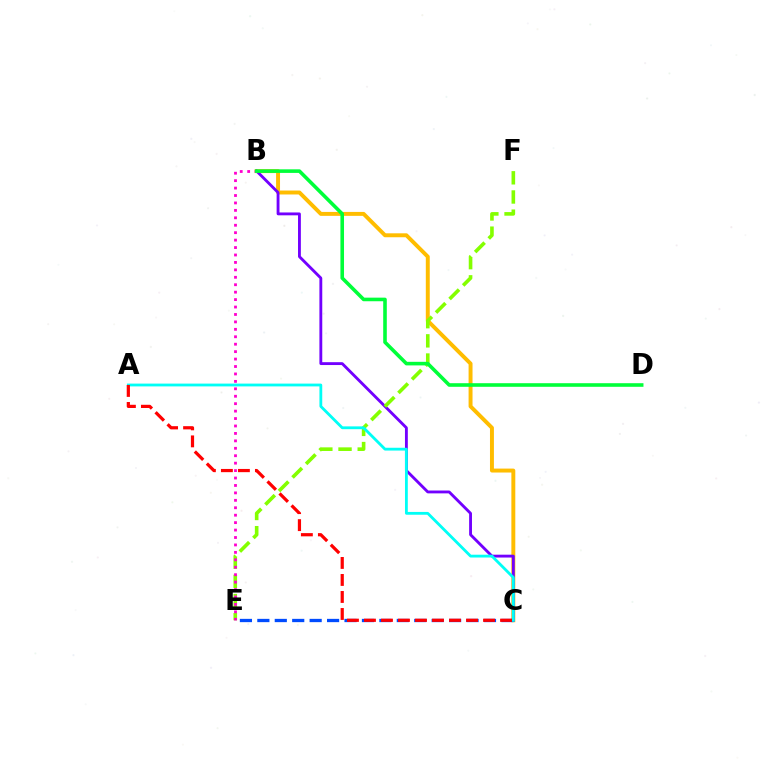{('B', 'C'): [{'color': '#ffbd00', 'line_style': 'solid', 'thickness': 2.83}, {'color': '#7200ff', 'line_style': 'solid', 'thickness': 2.05}], ('E', 'F'): [{'color': '#84ff00', 'line_style': 'dashed', 'thickness': 2.61}], ('B', 'E'): [{'color': '#ff00cf', 'line_style': 'dotted', 'thickness': 2.02}], ('C', 'E'): [{'color': '#004bff', 'line_style': 'dashed', 'thickness': 2.37}], ('A', 'C'): [{'color': '#00fff6', 'line_style': 'solid', 'thickness': 2.02}, {'color': '#ff0000', 'line_style': 'dashed', 'thickness': 2.31}], ('B', 'D'): [{'color': '#00ff39', 'line_style': 'solid', 'thickness': 2.59}]}